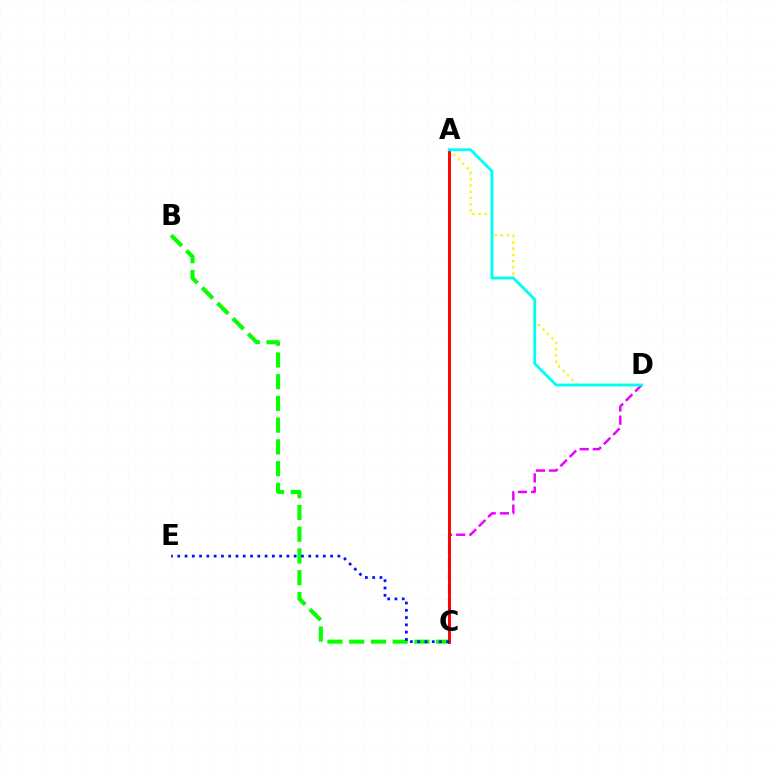{('B', 'C'): [{'color': '#08ff00', 'line_style': 'dashed', 'thickness': 2.95}], ('C', 'D'): [{'color': '#ee00ff', 'line_style': 'dashed', 'thickness': 1.79}], ('A', 'D'): [{'color': '#fcf500', 'line_style': 'dotted', 'thickness': 1.69}, {'color': '#00fff6', 'line_style': 'solid', 'thickness': 2.04}], ('A', 'C'): [{'color': '#ff0000', 'line_style': 'solid', 'thickness': 2.09}], ('C', 'E'): [{'color': '#0010ff', 'line_style': 'dotted', 'thickness': 1.98}]}